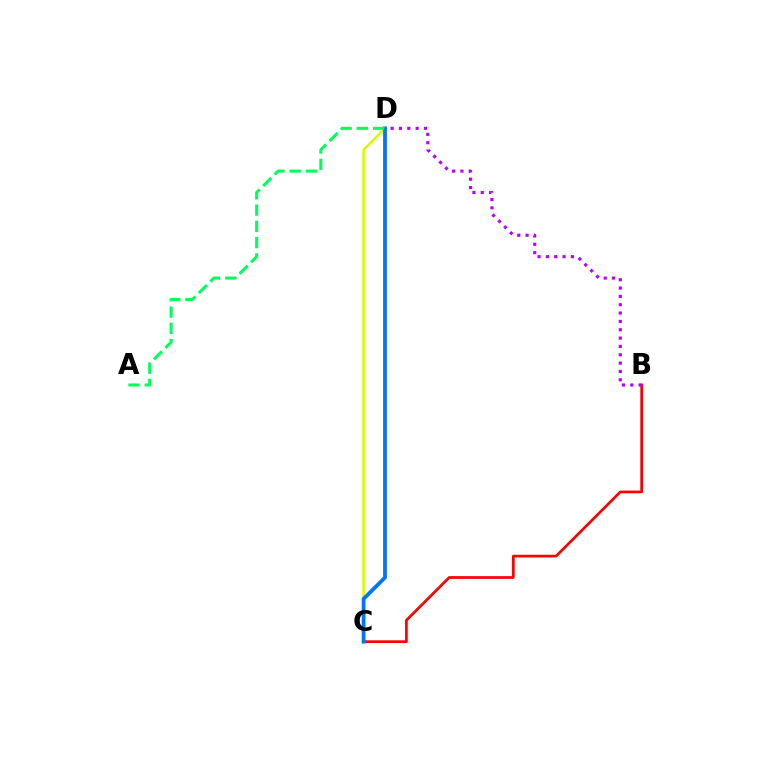{('C', 'D'): [{'color': '#d1ff00', 'line_style': 'solid', 'thickness': 1.86}, {'color': '#0074ff', 'line_style': 'solid', 'thickness': 2.74}], ('B', 'C'): [{'color': '#ff0000', 'line_style': 'solid', 'thickness': 1.96}], ('B', 'D'): [{'color': '#b900ff', 'line_style': 'dotted', 'thickness': 2.27}], ('A', 'D'): [{'color': '#00ff5c', 'line_style': 'dashed', 'thickness': 2.21}]}